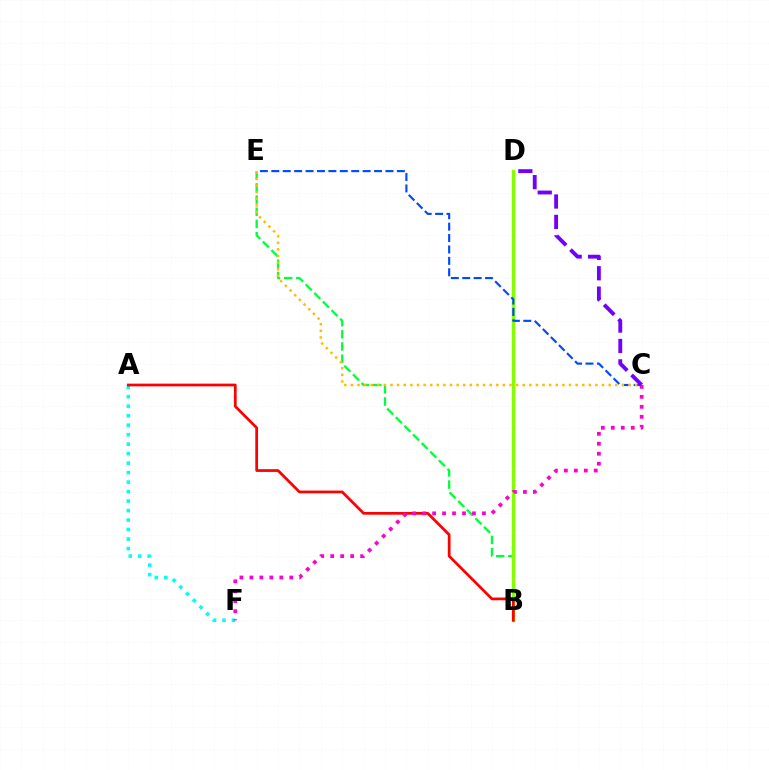{('A', 'F'): [{'color': '#00fff6', 'line_style': 'dotted', 'thickness': 2.58}], ('B', 'E'): [{'color': '#00ff39', 'line_style': 'dashed', 'thickness': 1.65}], ('B', 'D'): [{'color': '#84ff00', 'line_style': 'solid', 'thickness': 2.46}], ('A', 'B'): [{'color': '#ff0000', 'line_style': 'solid', 'thickness': 1.97}], ('C', 'F'): [{'color': '#ff00cf', 'line_style': 'dotted', 'thickness': 2.71}], ('C', 'E'): [{'color': '#004bff', 'line_style': 'dashed', 'thickness': 1.55}, {'color': '#ffbd00', 'line_style': 'dotted', 'thickness': 1.8}], ('C', 'D'): [{'color': '#7200ff', 'line_style': 'dashed', 'thickness': 2.77}]}